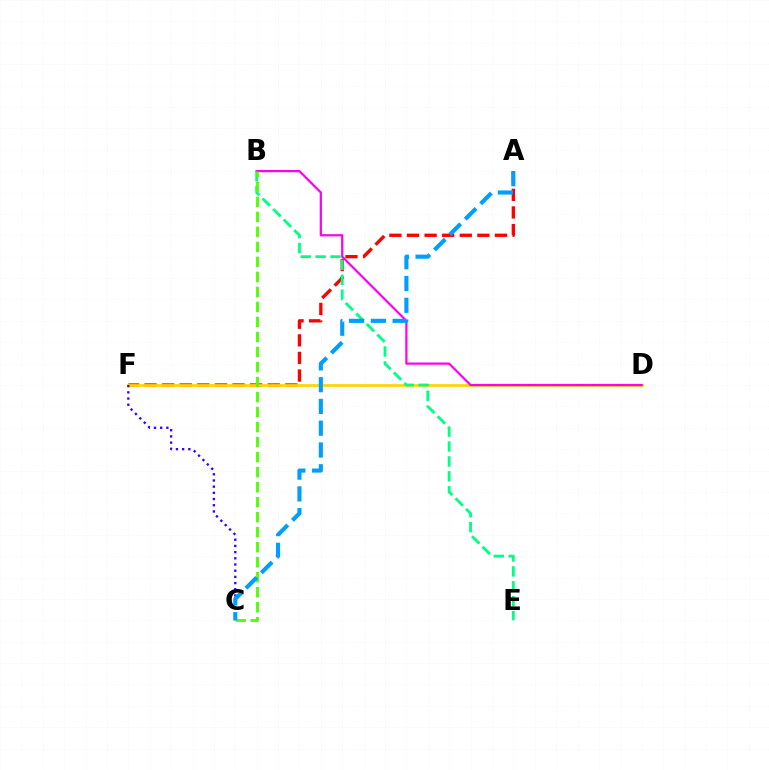{('A', 'F'): [{'color': '#ff0000', 'line_style': 'dashed', 'thickness': 2.39}], ('D', 'F'): [{'color': '#ffd500', 'line_style': 'solid', 'thickness': 1.95}], ('B', 'E'): [{'color': '#00ff86', 'line_style': 'dashed', 'thickness': 2.02}], ('B', 'D'): [{'color': '#ff00ed', 'line_style': 'solid', 'thickness': 1.6}], ('C', 'F'): [{'color': '#3700ff', 'line_style': 'dotted', 'thickness': 1.68}], ('B', 'C'): [{'color': '#4fff00', 'line_style': 'dashed', 'thickness': 2.04}], ('A', 'C'): [{'color': '#009eff', 'line_style': 'dashed', 'thickness': 2.96}]}